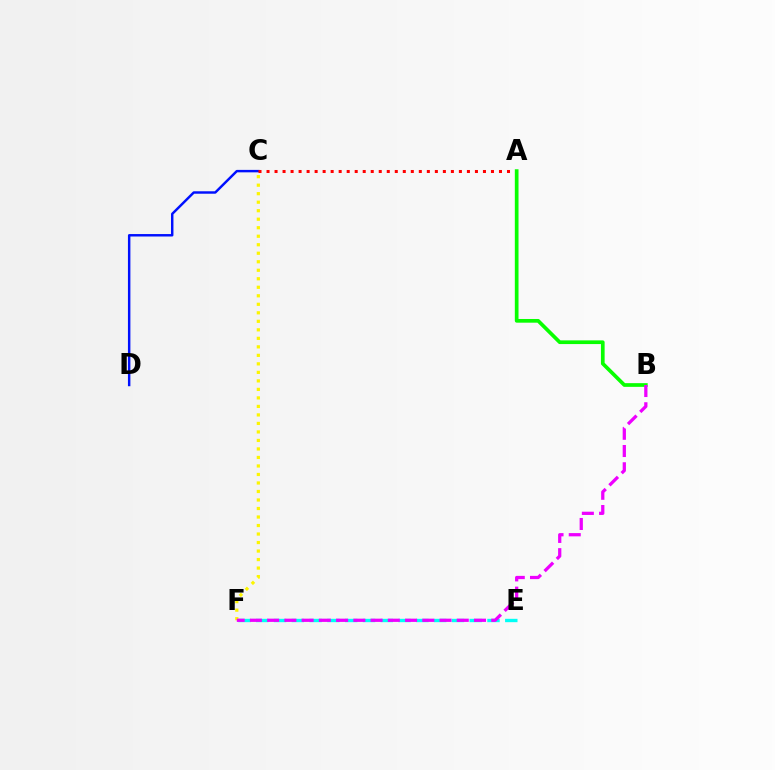{('C', 'D'): [{'color': '#0010ff', 'line_style': 'solid', 'thickness': 1.76}], ('E', 'F'): [{'color': '#00fff6', 'line_style': 'dashed', 'thickness': 2.42}], ('A', 'C'): [{'color': '#ff0000', 'line_style': 'dotted', 'thickness': 2.18}], ('A', 'B'): [{'color': '#08ff00', 'line_style': 'solid', 'thickness': 2.66}], ('C', 'F'): [{'color': '#fcf500', 'line_style': 'dotted', 'thickness': 2.31}], ('B', 'F'): [{'color': '#ee00ff', 'line_style': 'dashed', 'thickness': 2.34}]}